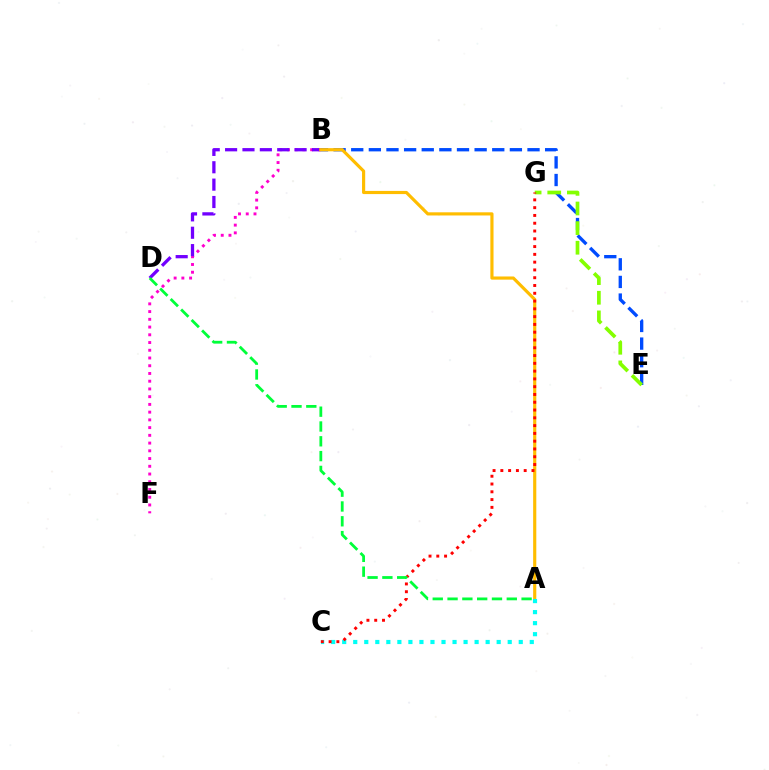{('B', 'E'): [{'color': '#004bff', 'line_style': 'dashed', 'thickness': 2.39}], ('B', 'F'): [{'color': '#ff00cf', 'line_style': 'dotted', 'thickness': 2.1}], ('B', 'D'): [{'color': '#7200ff', 'line_style': 'dashed', 'thickness': 2.36}], ('E', 'G'): [{'color': '#84ff00', 'line_style': 'dashed', 'thickness': 2.67}], ('A', 'B'): [{'color': '#ffbd00', 'line_style': 'solid', 'thickness': 2.28}], ('A', 'C'): [{'color': '#00fff6', 'line_style': 'dotted', 'thickness': 3.0}], ('C', 'G'): [{'color': '#ff0000', 'line_style': 'dotted', 'thickness': 2.11}], ('A', 'D'): [{'color': '#00ff39', 'line_style': 'dashed', 'thickness': 2.01}]}